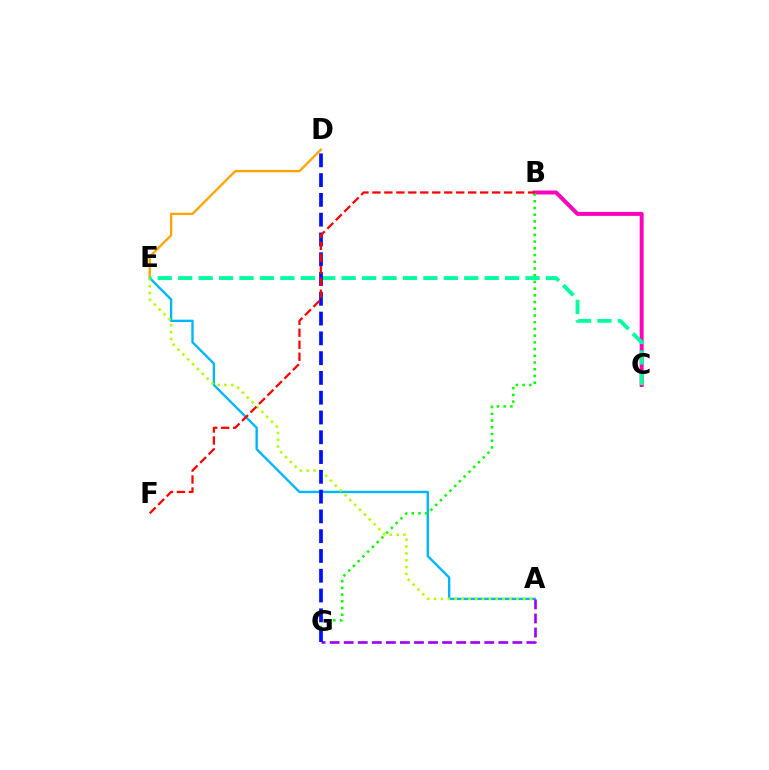{('A', 'E'): [{'color': '#00b5ff', 'line_style': 'solid', 'thickness': 1.71}, {'color': '#b3ff00', 'line_style': 'dotted', 'thickness': 1.86}], ('D', 'E'): [{'color': '#ffa500', 'line_style': 'solid', 'thickness': 1.7}], ('A', 'G'): [{'color': '#9b00ff', 'line_style': 'dashed', 'thickness': 1.91}], ('B', 'C'): [{'color': '#ff00bd', 'line_style': 'solid', 'thickness': 2.85}], ('B', 'G'): [{'color': '#08ff00', 'line_style': 'dotted', 'thickness': 1.83}], ('C', 'E'): [{'color': '#00ff9d', 'line_style': 'dashed', 'thickness': 2.78}], ('D', 'G'): [{'color': '#0010ff', 'line_style': 'dashed', 'thickness': 2.69}], ('B', 'F'): [{'color': '#ff0000', 'line_style': 'dashed', 'thickness': 1.63}]}